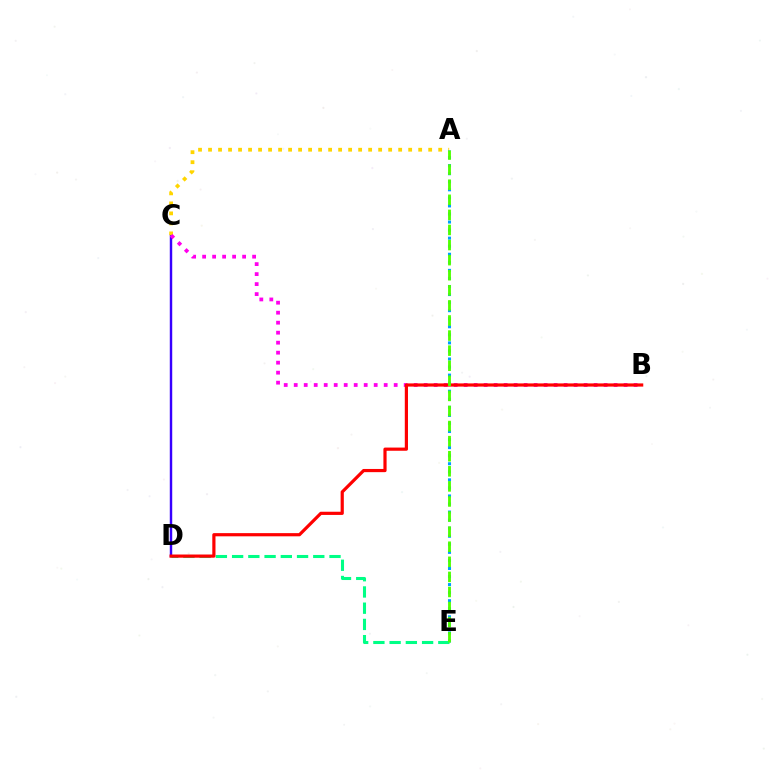{('C', 'D'): [{'color': '#3700ff', 'line_style': 'solid', 'thickness': 1.75}], ('A', 'C'): [{'color': '#ffd500', 'line_style': 'dotted', 'thickness': 2.72}], ('A', 'E'): [{'color': '#009eff', 'line_style': 'dotted', 'thickness': 2.19}, {'color': '#4fff00', 'line_style': 'dashed', 'thickness': 2.05}], ('B', 'C'): [{'color': '#ff00ed', 'line_style': 'dotted', 'thickness': 2.72}], ('D', 'E'): [{'color': '#00ff86', 'line_style': 'dashed', 'thickness': 2.21}], ('B', 'D'): [{'color': '#ff0000', 'line_style': 'solid', 'thickness': 2.3}]}